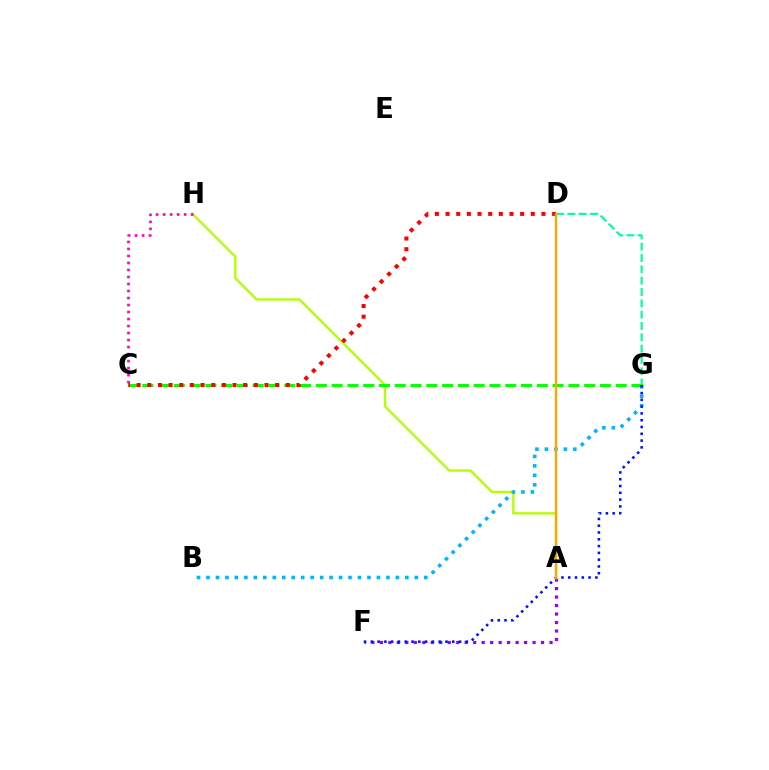{('D', 'G'): [{'color': '#00ff9d', 'line_style': 'dashed', 'thickness': 1.54}], ('A', 'F'): [{'color': '#9b00ff', 'line_style': 'dotted', 'thickness': 2.3}], ('A', 'H'): [{'color': '#b3ff00', 'line_style': 'solid', 'thickness': 1.68}], ('C', 'G'): [{'color': '#08ff00', 'line_style': 'dashed', 'thickness': 2.14}], ('B', 'G'): [{'color': '#00b5ff', 'line_style': 'dotted', 'thickness': 2.57}], ('F', 'G'): [{'color': '#0010ff', 'line_style': 'dotted', 'thickness': 1.84}], ('C', 'H'): [{'color': '#ff00bd', 'line_style': 'dotted', 'thickness': 1.9}], ('C', 'D'): [{'color': '#ff0000', 'line_style': 'dotted', 'thickness': 2.89}], ('A', 'D'): [{'color': '#ffa500', 'line_style': 'solid', 'thickness': 1.72}]}